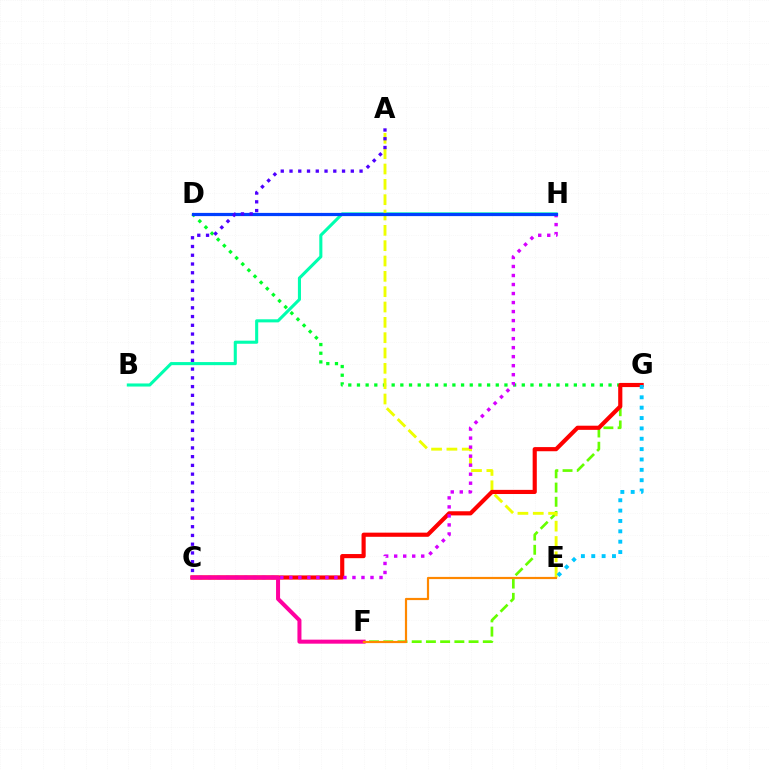{('D', 'G'): [{'color': '#00ff27', 'line_style': 'dotted', 'thickness': 2.36}], ('B', 'H'): [{'color': '#00ffaf', 'line_style': 'solid', 'thickness': 2.22}], ('F', 'G'): [{'color': '#66ff00', 'line_style': 'dashed', 'thickness': 1.93}], ('A', 'E'): [{'color': '#eeff00', 'line_style': 'dashed', 'thickness': 2.08}], ('C', 'G'): [{'color': '#ff0000', 'line_style': 'solid', 'thickness': 2.98}], ('C', 'H'): [{'color': '#d600ff', 'line_style': 'dotted', 'thickness': 2.45}], ('E', 'G'): [{'color': '#00c7ff', 'line_style': 'dotted', 'thickness': 2.81}], ('D', 'H'): [{'color': '#003fff', 'line_style': 'solid', 'thickness': 2.31}], ('C', 'F'): [{'color': '#ff00a0', 'line_style': 'solid', 'thickness': 2.89}], ('E', 'F'): [{'color': '#ff8800', 'line_style': 'solid', 'thickness': 1.58}], ('A', 'C'): [{'color': '#4f00ff', 'line_style': 'dotted', 'thickness': 2.38}]}